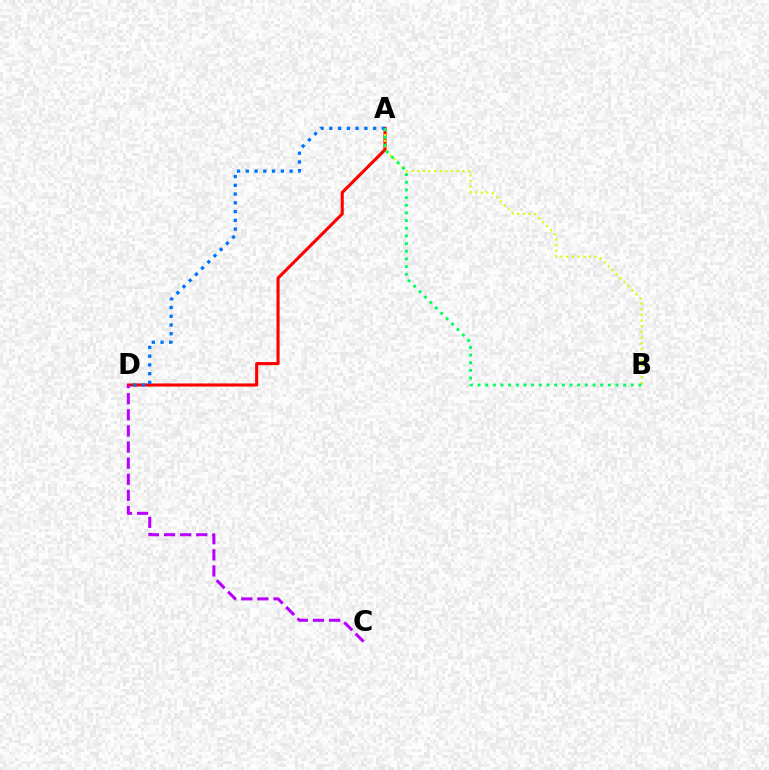{('A', 'D'): [{'color': '#ff0000', 'line_style': 'solid', 'thickness': 2.23}, {'color': '#0074ff', 'line_style': 'dotted', 'thickness': 2.38}], ('A', 'B'): [{'color': '#d1ff00', 'line_style': 'dotted', 'thickness': 1.54}, {'color': '#00ff5c', 'line_style': 'dotted', 'thickness': 2.08}], ('C', 'D'): [{'color': '#b900ff', 'line_style': 'dashed', 'thickness': 2.19}]}